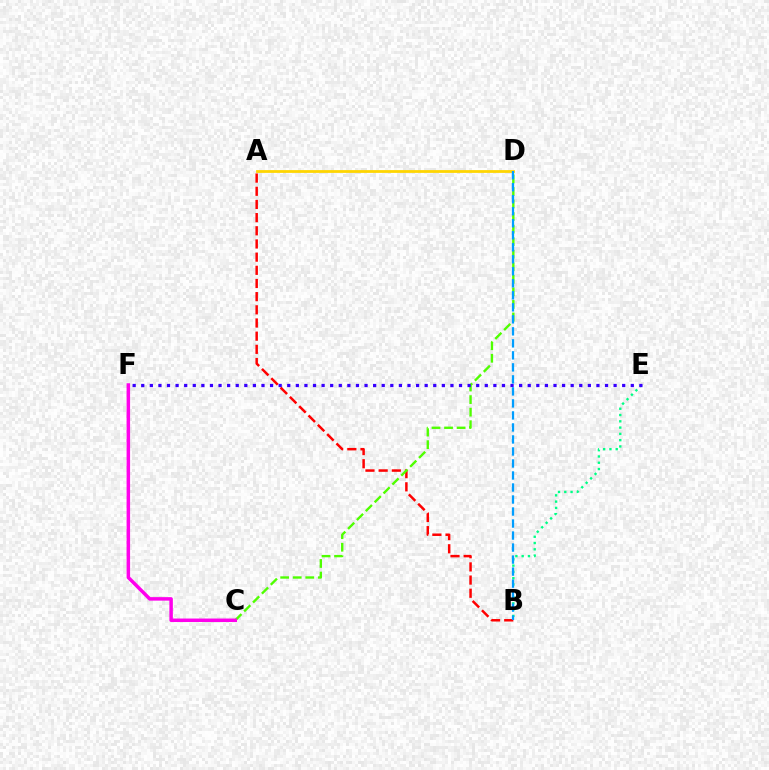{('A', 'D'): [{'color': '#ffd500', 'line_style': 'solid', 'thickness': 2.0}], ('A', 'B'): [{'color': '#ff0000', 'line_style': 'dashed', 'thickness': 1.79}], ('C', 'D'): [{'color': '#4fff00', 'line_style': 'dashed', 'thickness': 1.7}], ('B', 'E'): [{'color': '#00ff86', 'line_style': 'dotted', 'thickness': 1.71}], ('C', 'F'): [{'color': '#ff00ed', 'line_style': 'solid', 'thickness': 2.51}], ('E', 'F'): [{'color': '#3700ff', 'line_style': 'dotted', 'thickness': 2.33}], ('B', 'D'): [{'color': '#009eff', 'line_style': 'dashed', 'thickness': 1.63}]}